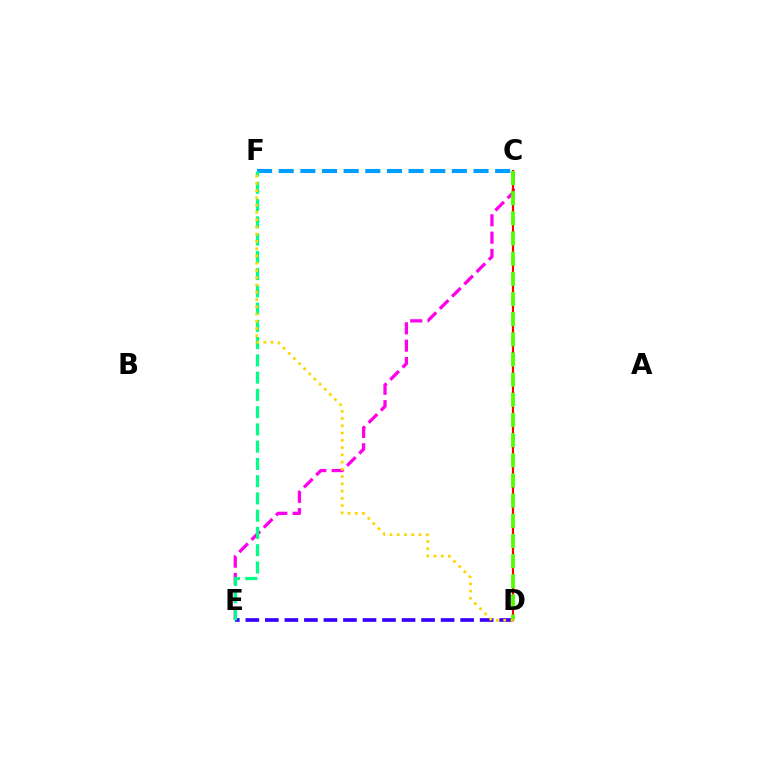{('C', 'F'): [{'color': '#009eff', 'line_style': 'dashed', 'thickness': 2.94}], ('C', 'E'): [{'color': '#ff00ed', 'line_style': 'dashed', 'thickness': 2.35}], ('C', 'D'): [{'color': '#ff0000', 'line_style': 'solid', 'thickness': 1.54}, {'color': '#4fff00', 'line_style': 'dashed', 'thickness': 2.74}], ('D', 'E'): [{'color': '#3700ff', 'line_style': 'dashed', 'thickness': 2.65}], ('E', 'F'): [{'color': '#00ff86', 'line_style': 'dashed', 'thickness': 2.34}], ('D', 'F'): [{'color': '#ffd500', 'line_style': 'dotted', 'thickness': 1.97}]}